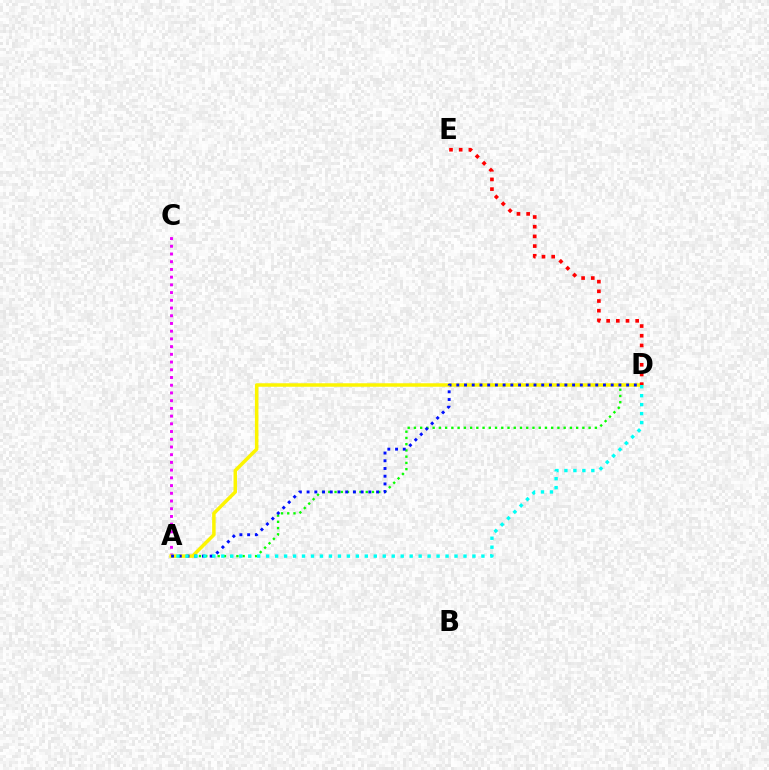{('A', 'D'): [{'color': '#08ff00', 'line_style': 'dotted', 'thickness': 1.7}, {'color': '#fcf500', 'line_style': 'solid', 'thickness': 2.51}, {'color': '#0010ff', 'line_style': 'dotted', 'thickness': 2.1}, {'color': '#00fff6', 'line_style': 'dotted', 'thickness': 2.44}], ('A', 'C'): [{'color': '#ee00ff', 'line_style': 'dotted', 'thickness': 2.1}], ('D', 'E'): [{'color': '#ff0000', 'line_style': 'dotted', 'thickness': 2.63}]}